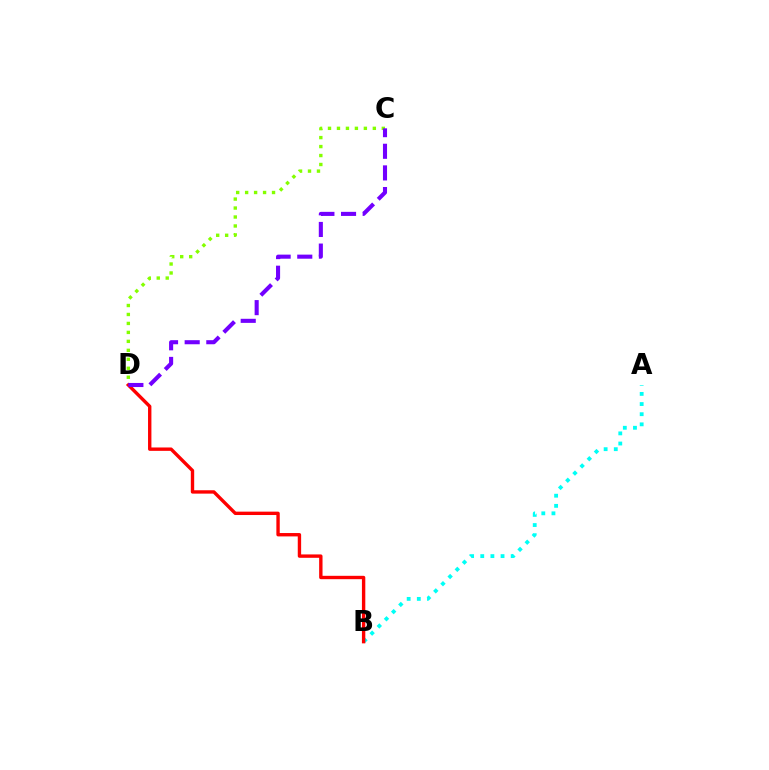{('C', 'D'): [{'color': '#84ff00', 'line_style': 'dotted', 'thickness': 2.44}, {'color': '#7200ff', 'line_style': 'dashed', 'thickness': 2.94}], ('A', 'B'): [{'color': '#00fff6', 'line_style': 'dotted', 'thickness': 2.76}], ('B', 'D'): [{'color': '#ff0000', 'line_style': 'solid', 'thickness': 2.43}]}